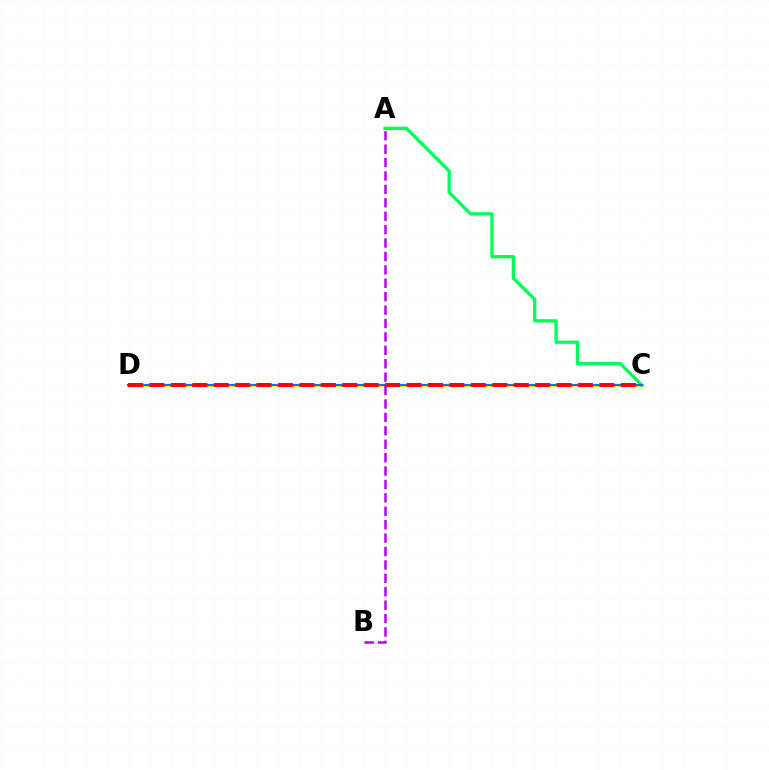{('C', 'D'): [{'color': '#d1ff00', 'line_style': 'solid', 'thickness': 2.11}, {'color': '#0074ff', 'line_style': 'solid', 'thickness': 1.56}, {'color': '#ff0000', 'line_style': 'dashed', 'thickness': 2.91}], ('A', 'C'): [{'color': '#00ff5c', 'line_style': 'solid', 'thickness': 2.38}], ('A', 'B'): [{'color': '#b900ff', 'line_style': 'dashed', 'thickness': 1.82}]}